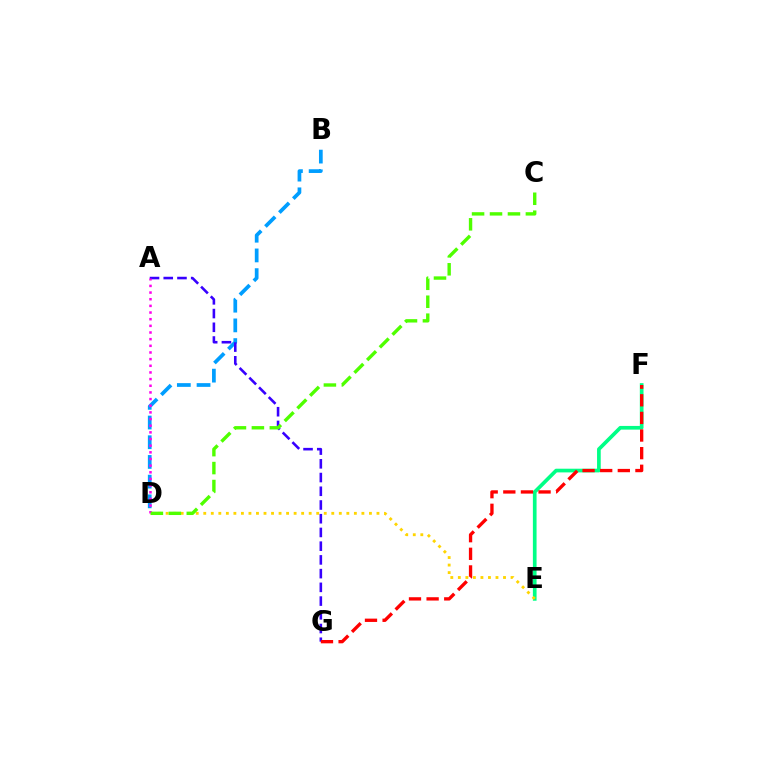{('E', 'F'): [{'color': '#00ff86', 'line_style': 'solid', 'thickness': 2.65}], ('D', 'E'): [{'color': '#ffd500', 'line_style': 'dotted', 'thickness': 2.05}], ('B', 'D'): [{'color': '#009eff', 'line_style': 'dashed', 'thickness': 2.68}], ('A', 'G'): [{'color': '#3700ff', 'line_style': 'dashed', 'thickness': 1.86}], ('A', 'D'): [{'color': '#ff00ed', 'line_style': 'dotted', 'thickness': 1.81}], ('C', 'D'): [{'color': '#4fff00', 'line_style': 'dashed', 'thickness': 2.44}], ('F', 'G'): [{'color': '#ff0000', 'line_style': 'dashed', 'thickness': 2.39}]}